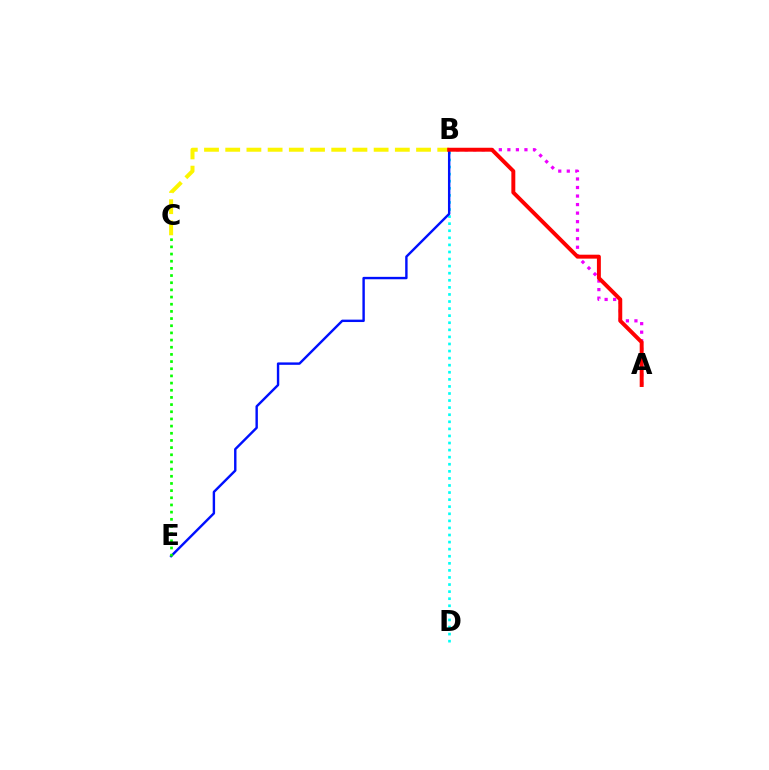{('A', 'B'): [{'color': '#ee00ff', 'line_style': 'dotted', 'thickness': 2.32}, {'color': '#ff0000', 'line_style': 'solid', 'thickness': 2.83}], ('B', 'C'): [{'color': '#fcf500', 'line_style': 'dashed', 'thickness': 2.88}], ('B', 'D'): [{'color': '#00fff6', 'line_style': 'dotted', 'thickness': 1.92}], ('B', 'E'): [{'color': '#0010ff', 'line_style': 'solid', 'thickness': 1.74}], ('C', 'E'): [{'color': '#08ff00', 'line_style': 'dotted', 'thickness': 1.95}]}